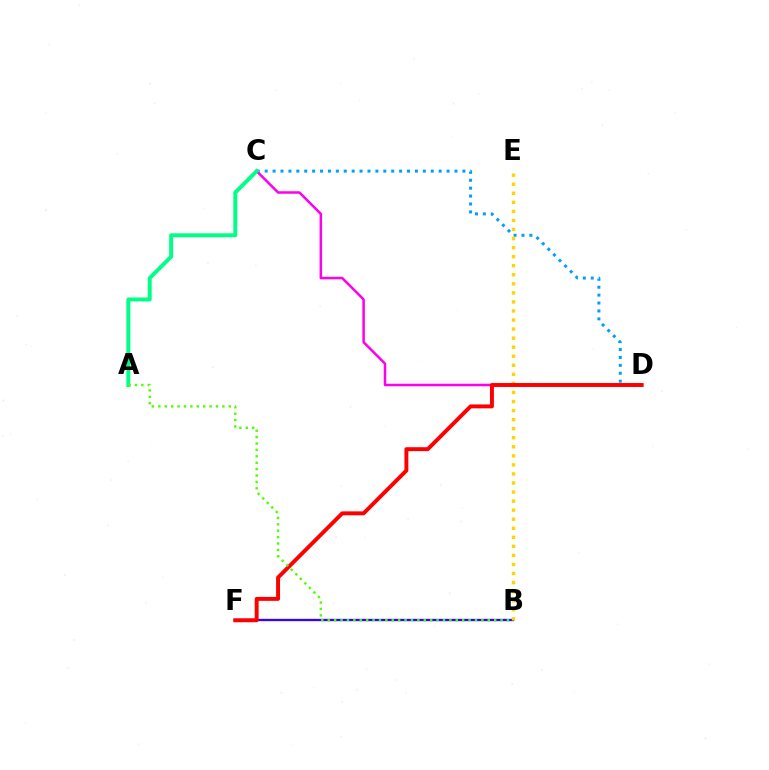{('C', 'D'): [{'color': '#009eff', 'line_style': 'dotted', 'thickness': 2.15}, {'color': '#ff00ed', 'line_style': 'solid', 'thickness': 1.82}], ('B', 'F'): [{'color': '#3700ff', 'line_style': 'solid', 'thickness': 1.67}], ('B', 'E'): [{'color': '#ffd500', 'line_style': 'dotted', 'thickness': 2.46}], ('D', 'F'): [{'color': '#ff0000', 'line_style': 'solid', 'thickness': 2.83}], ('A', 'C'): [{'color': '#00ff86', 'line_style': 'solid', 'thickness': 2.84}], ('A', 'B'): [{'color': '#4fff00', 'line_style': 'dotted', 'thickness': 1.74}]}